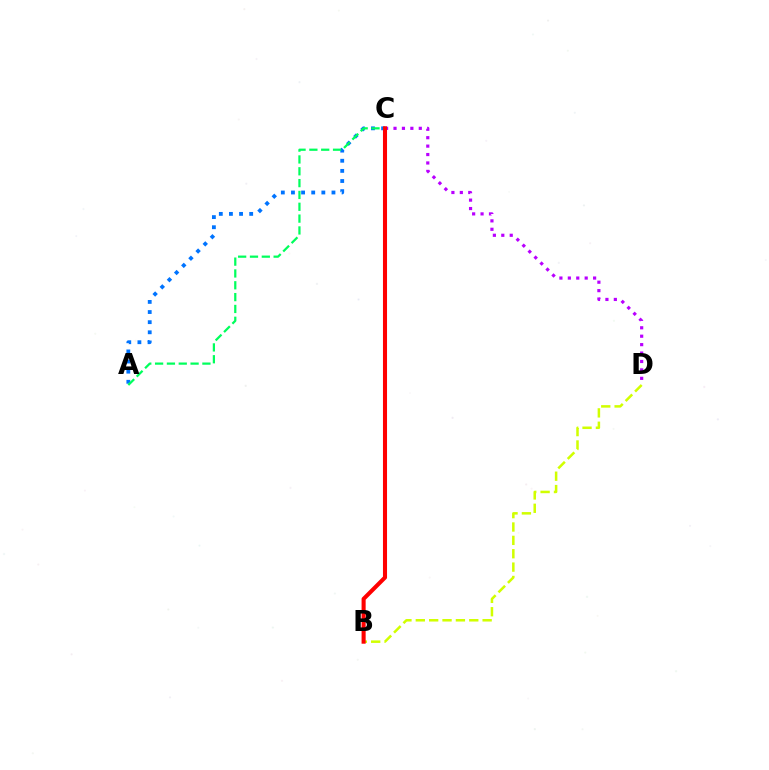{('B', 'D'): [{'color': '#d1ff00', 'line_style': 'dashed', 'thickness': 1.82}], ('A', 'C'): [{'color': '#0074ff', 'line_style': 'dotted', 'thickness': 2.75}, {'color': '#00ff5c', 'line_style': 'dashed', 'thickness': 1.61}], ('C', 'D'): [{'color': '#b900ff', 'line_style': 'dotted', 'thickness': 2.29}], ('B', 'C'): [{'color': '#ff0000', 'line_style': 'solid', 'thickness': 2.93}]}